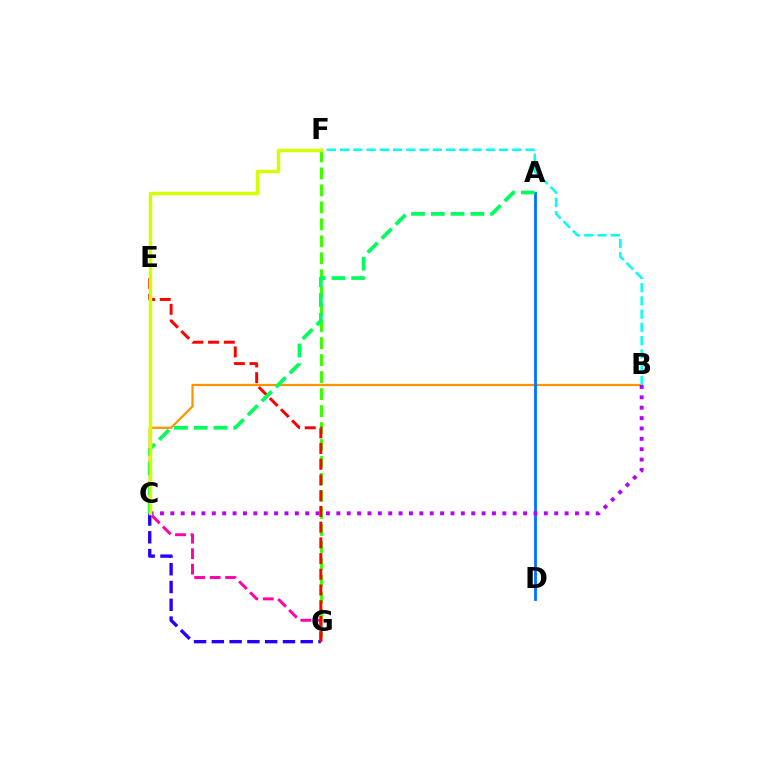{('B', 'C'): [{'color': '#ff9400', 'line_style': 'solid', 'thickness': 1.61}, {'color': '#b900ff', 'line_style': 'dotted', 'thickness': 2.82}], ('B', 'F'): [{'color': '#00fff6', 'line_style': 'dashed', 'thickness': 1.8}], ('F', 'G'): [{'color': '#3dff00', 'line_style': 'dashed', 'thickness': 2.31}], ('A', 'D'): [{'color': '#0074ff', 'line_style': 'solid', 'thickness': 2.04}], ('C', 'G'): [{'color': '#ff00ac', 'line_style': 'dashed', 'thickness': 2.1}, {'color': '#2500ff', 'line_style': 'dashed', 'thickness': 2.41}], ('E', 'G'): [{'color': '#ff0000', 'line_style': 'dashed', 'thickness': 2.13}], ('A', 'C'): [{'color': '#00ff5c', 'line_style': 'dashed', 'thickness': 2.69}], ('C', 'F'): [{'color': '#d1ff00', 'line_style': 'solid', 'thickness': 2.47}]}